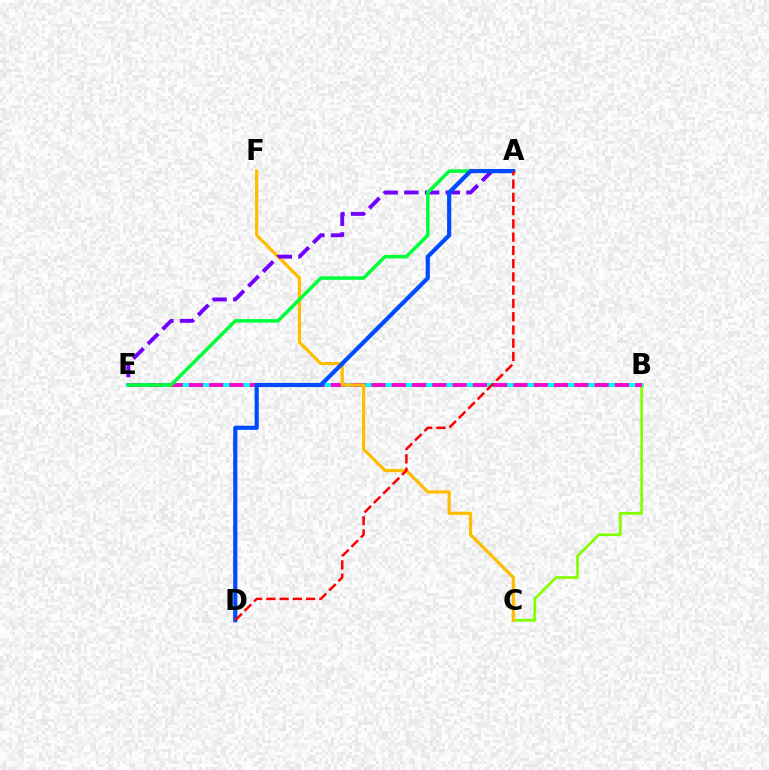{('B', 'E'): [{'color': '#00fff6', 'line_style': 'solid', 'thickness': 2.87}, {'color': '#ff00cf', 'line_style': 'dashed', 'thickness': 2.76}], ('B', 'C'): [{'color': '#84ff00', 'line_style': 'solid', 'thickness': 1.98}], ('C', 'F'): [{'color': '#ffbd00', 'line_style': 'solid', 'thickness': 2.32}], ('A', 'E'): [{'color': '#7200ff', 'line_style': 'dashed', 'thickness': 2.81}, {'color': '#00ff39', 'line_style': 'solid', 'thickness': 2.53}], ('A', 'D'): [{'color': '#004bff', 'line_style': 'solid', 'thickness': 3.0}, {'color': '#ff0000', 'line_style': 'dashed', 'thickness': 1.8}]}